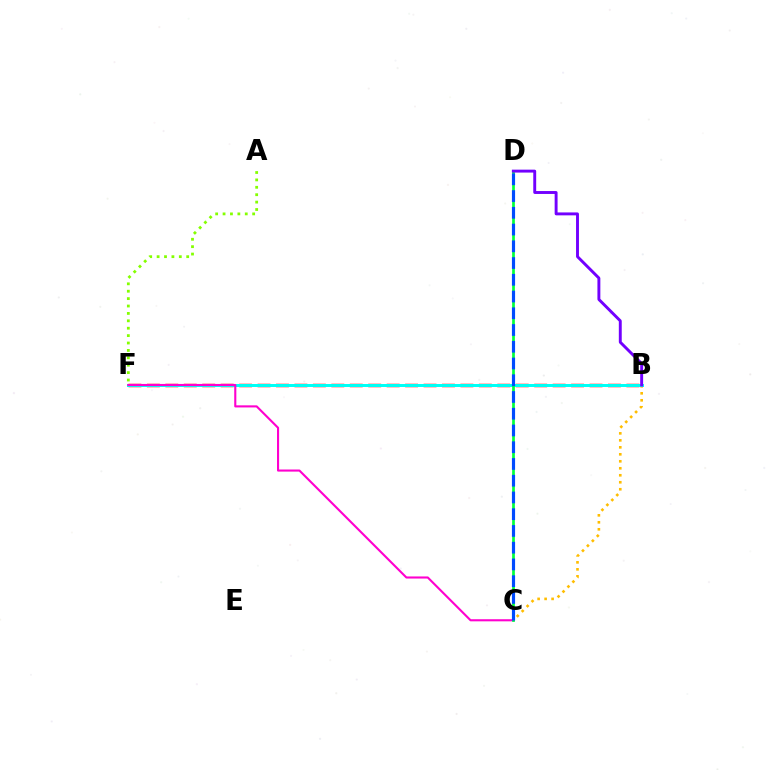{('B', 'C'): [{'color': '#ffbd00', 'line_style': 'dotted', 'thickness': 1.9}], ('B', 'F'): [{'color': '#ff0000', 'line_style': 'dashed', 'thickness': 2.51}, {'color': '#00fff6', 'line_style': 'solid', 'thickness': 2.15}], ('C', 'F'): [{'color': '#ff00cf', 'line_style': 'solid', 'thickness': 1.52}], ('C', 'D'): [{'color': '#00ff39', 'line_style': 'solid', 'thickness': 1.95}, {'color': '#004bff', 'line_style': 'dashed', 'thickness': 2.27}], ('A', 'F'): [{'color': '#84ff00', 'line_style': 'dotted', 'thickness': 2.01}], ('B', 'D'): [{'color': '#7200ff', 'line_style': 'solid', 'thickness': 2.1}]}